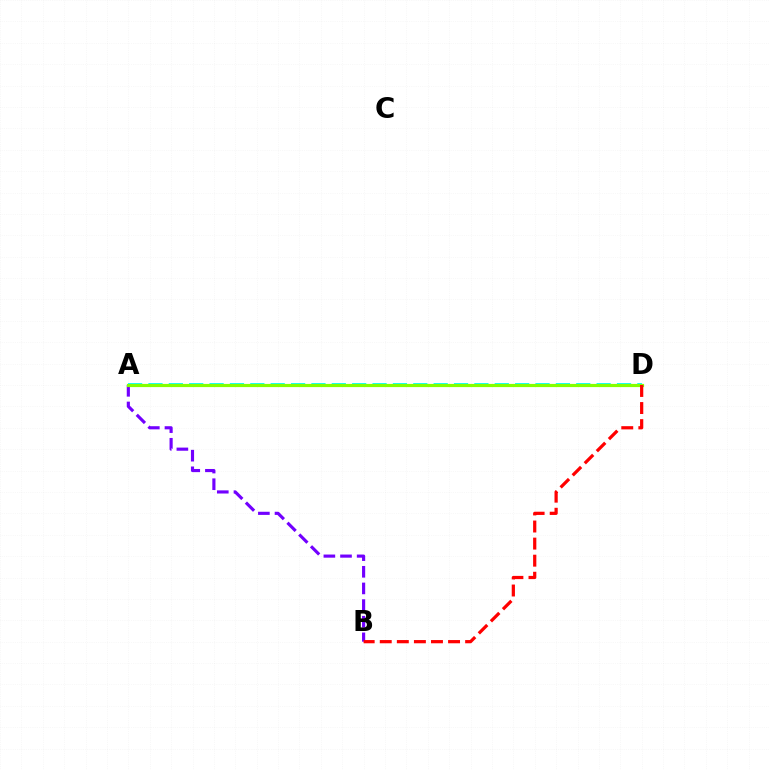{('A', 'B'): [{'color': '#7200ff', 'line_style': 'dashed', 'thickness': 2.26}], ('A', 'D'): [{'color': '#00fff6', 'line_style': 'dashed', 'thickness': 2.77}, {'color': '#84ff00', 'line_style': 'solid', 'thickness': 2.29}], ('B', 'D'): [{'color': '#ff0000', 'line_style': 'dashed', 'thickness': 2.32}]}